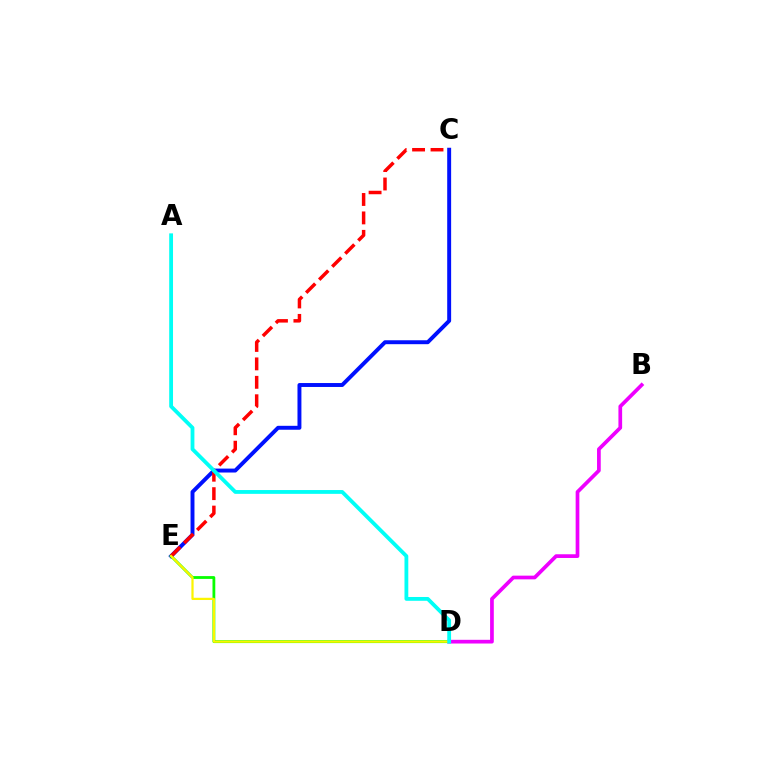{('C', 'E'): [{'color': '#0010ff', 'line_style': 'solid', 'thickness': 2.83}, {'color': '#ff0000', 'line_style': 'dashed', 'thickness': 2.5}], ('D', 'E'): [{'color': '#08ff00', 'line_style': 'solid', 'thickness': 2.01}, {'color': '#fcf500', 'line_style': 'solid', 'thickness': 1.61}], ('B', 'D'): [{'color': '#ee00ff', 'line_style': 'solid', 'thickness': 2.67}], ('A', 'D'): [{'color': '#00fff6', 'line_style': 'solid', 'thickness': 2.74}]}